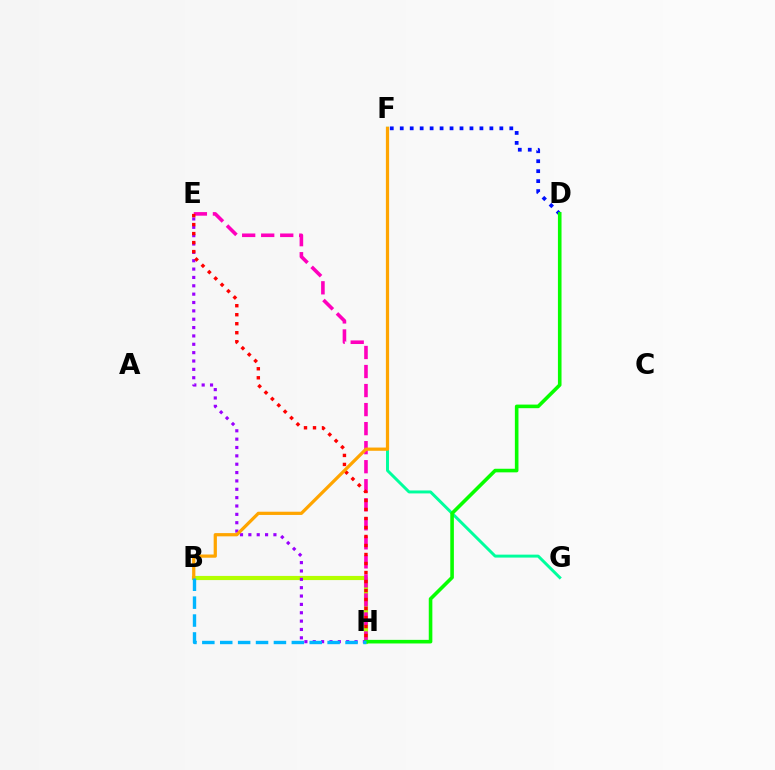{('D', 'F'): [{'color': '#0010ff', 'line_style': 'dotted', 'thickness': 2.71}], ('B', 'H'): [{'color': '#b3ff00', 'line_style': 'solid', 'thickness': 2.99}, {'color': '#00b5ff', 'line_style': 'dashed', 'thickness': 2.43}], ('F', 'G'): [{'color': '#00ff9d', 'line_style': 'solid', 'thickness': 2.12}], ('E', 'H'): [{'color': '#ff00bd', 'line_style': 'dashed', 'thickness': 2.59}, {'color': '#9b00ff', 'line_style': 'dotted', 'thickness': 2.27}, {'color': '#ff0000', 'line_style': 'dotted', 'thickness': 2.45}], ('B', 'F'): [{'color': '#ffa500', 'line_style': 'solid', 'thickness': 2.33}], ('D', 'H'): [{'color': '#08ff00', 'line_style': 'solid', 'thickness': 2.59}]}